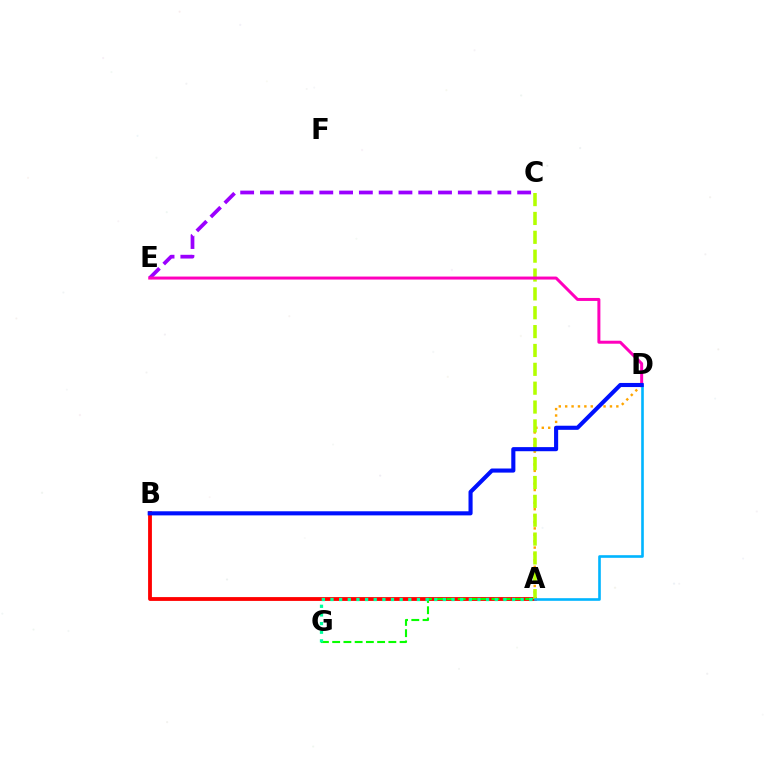{('A', 'B'): [{'color': '#ff0000', 'line_style': 'solid', 'thickness': 2.75}], ('A', 'D'): [{'color': '#ffa500', 'line_style': 'dotted', 'thickness': 1.74}, {'color': '#00b5ff', 'line_style': 'solid', 'thickness': 1.89}], ('C', 'E'): [{'color': '#9b00ff', 'line_style': 'dashed', 'thickness': 2.69}], ('A', 'C'): [{'color': '#b3ff00', 'line_style': 'dashed', 'thickness': 2.56}], ('A', 'G'): [{'color': '#08ff00', 'line_style': 'dashed', 'thickness': 1.53}, {'color': '#00ff9d', 'line_style': 'dotted', 'thickness': 2.35}], ('D', 'E'): [{'color': '#ff00bd', 'line_style': 'solid', 'thickness': 2.16}], ('B', 'D'): [{'color': '#0010ff', 'line_style': 'solid', 'thickness': 2.95}]}